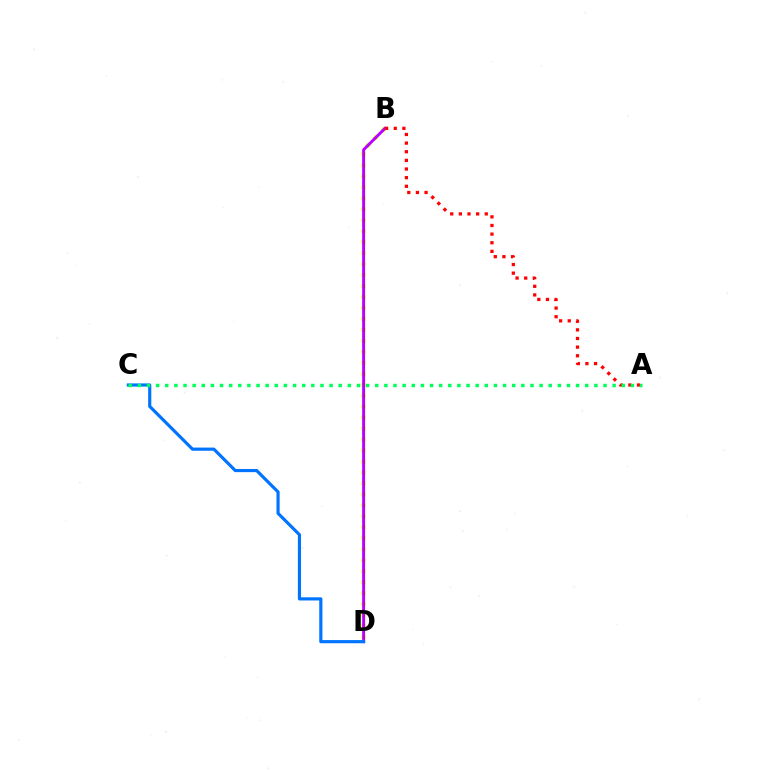{('B', 'D'): [{'color': '#d1ff00', 'line_style': 'dotted', 'thickness': 2.98}, {'color': '#b900ff', 'line_style': 'solid', 'thickness': 2.1}], ('A', 'B'): [{'color': '#ff0000', 'line_style': 'dotted', 'thickness': 2.35}], ('C', 'D'): [{'color': '#0074ff', 'line_style': 'solid', 'thickness': 2.28}], ('A', 'C'): [{'color': '#00ff5c', 'line_style': 'dotted', 'thickness': 2.48}]}